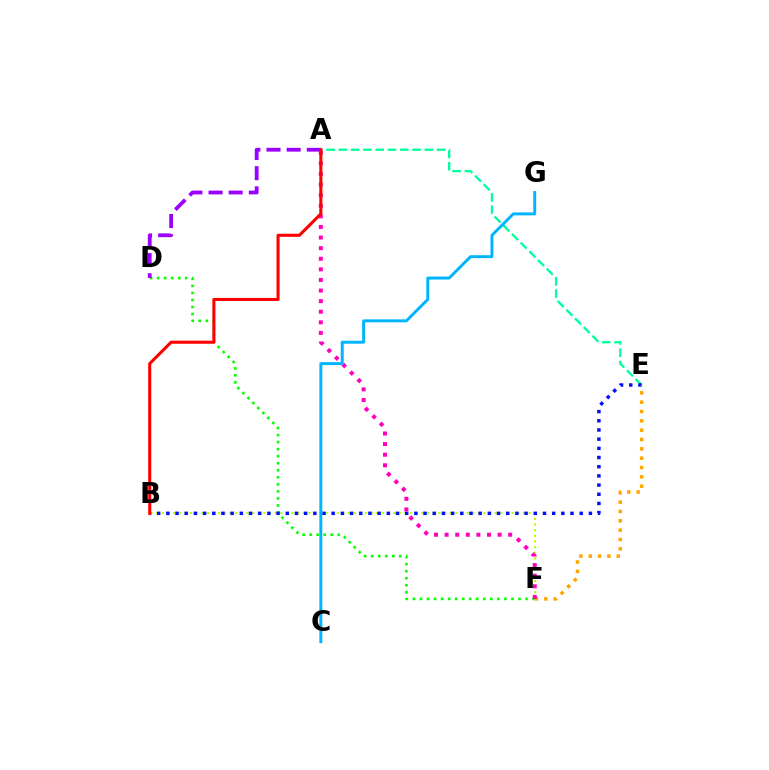{('A', 'E'): [{'color': '#00ff9d', 'line_style': 'dashed', 'thickness': 1.67}], ('B', 'F'): [{'color': '#b3ff00', 'line_style': 'dotted', 'thickness': 1.53}], ('D', 'F'): [{'color': '#08ff00', 'line_style': 'dotted', 'thickness': 1.91}], ('A', 'D'): [{'color': '#9b00ff', 'line_style': 'dashed', 'thickness': 2.74}], ('B', 'E'): [{'color': '#0010ff', 'line_style': 'dotted', 'thickness': 2.5}], ('E', 'F'): [{'color': '#ffa500', 'line_style': 'dotted', 'thickness': 2.54}], ('A', 'F'): [{'color': '#ff00bd', 'line_style': 'dotted', 'thickness': 2.88}], ('C', 'G'): [{'color': '#00b5ff', 'line_style': 'solid', 'thickness': 2.12}], ('A', 'B'): [{'color': '#ff0000', 'line_style': 'solid', 'thickness': 2.21}]}